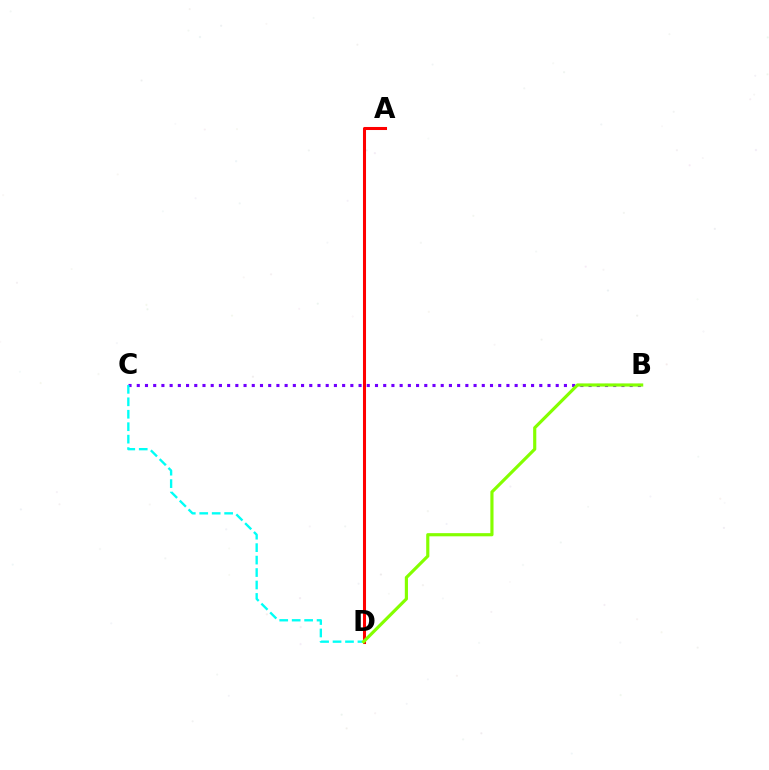{('A', 'D'): [{'color': '#ff0000', 'line_style': 'solid', 'thickness': 2.19}], ('B', 'C'): [{'color': '#7200ff', 'line_style': 'dotted', 'thickness': 2.23}], ('C', 'D'): [{'color': '#00fff6', 'line_style': 'dashed', 'thickness': 1.69}], ('B', 'D'): [{'color': '#84ff00', 'line_style': 'solid', 'thickness': 2.27}]}